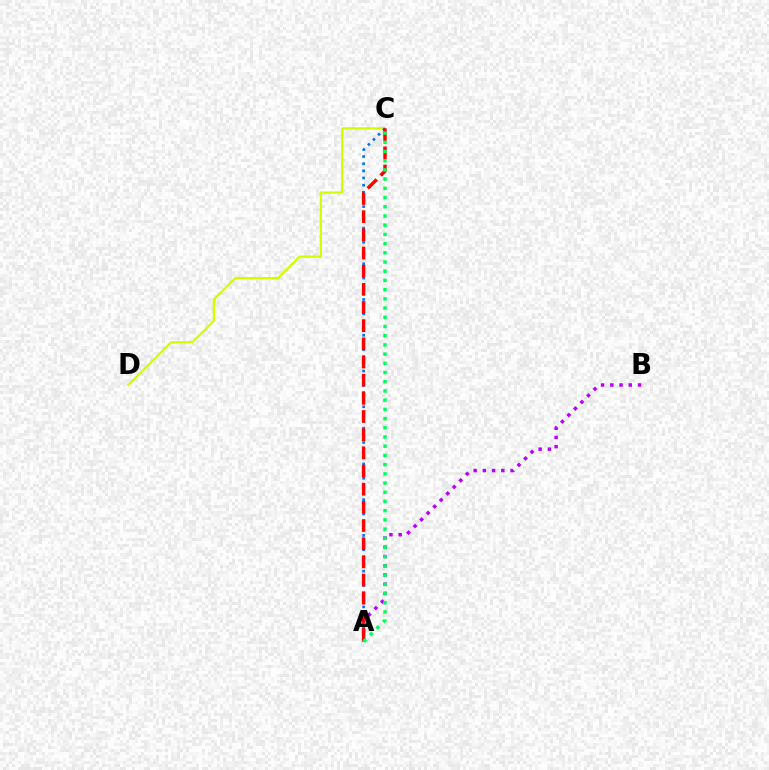{('C', 'D'): [{'color': '#d1ff00', 'line_style': 'solid', 'thickness': 1.61}], ('A', 'B'): [{'color': '#b900ff', 'line_style': 'dotted', 'thickness': 2.51}], ('A', 'C'): [{'color': '#0074ff', 'line_style': 'dotted', 'thickness': 1.94}, {'color': '#ff0000', 'line_style': 'dashed', 'thickness': 2.47}, {'color': '#00ff5c', 'line_style': 'dotted', 'thickness': 2.5}]}